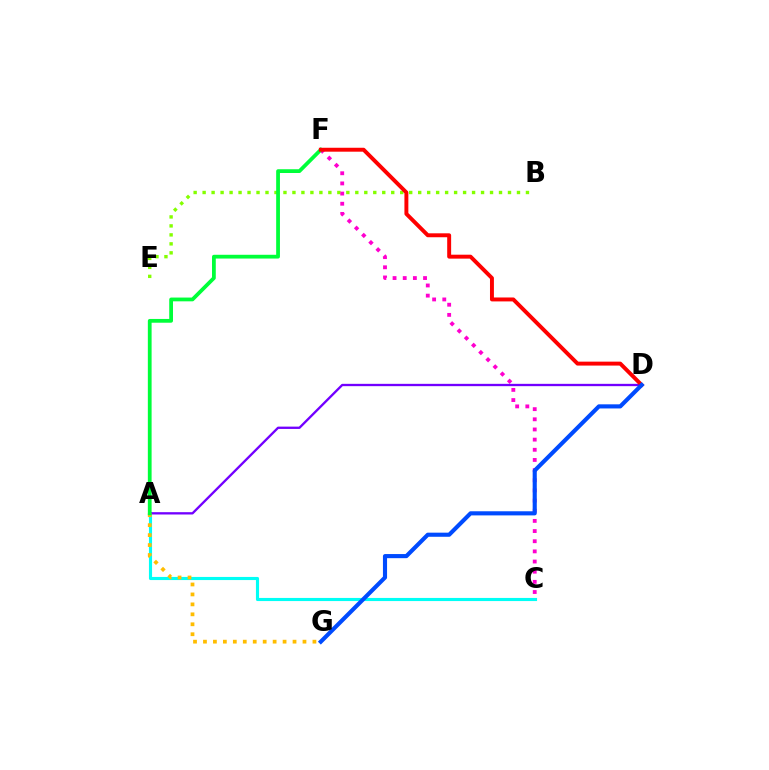{('A', 'C'): [{'color': '#00fff6', 'line_style': 'solid', 'thickness': 2.25}], ('B', 'E'): [{'color': '#84ff00', 'line_style': 'dotted', 'thickness': 2.44}], ('C', 'F'): [{'color': '#ff00cf', 'line_style': 'dotted', 'thickness': 2.76}], ('A', 'D'): [{'color': '#7200ff', 'line_style': 'solid', 'thickness': 1.67}], ('A', 'G'): [{'color': '#ffbd00', 'line_style': 'dotted', 'thickness': 2.7}], ('A', 'F'): [{'color': '#00ff39', 'line_style': 'solid', 'thickness': 2.71}], ('D', 'F'): [{'color': '#ff0000', 'line_style': 'solid', 'thickness': 2.83}], ('D', 'G'): [{'color': '#004bff', 'line_style': 'solid', 'thickness': 2.97}]}